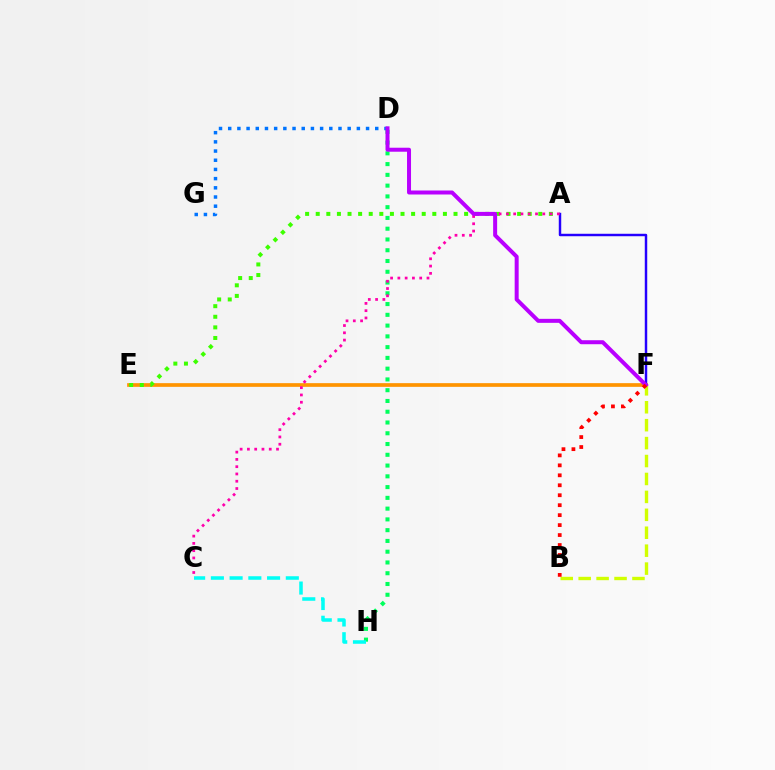{('E', 'F'): [{'color': '#ff9400', 'line_style': 'solid', 'thickness': 2.66}], ('D', 'H'): [{'color': '#00ff5c', 'line_style': 'dotted', 'thickness': 2.93}], ('A', 'E'): [{'color': '#3dff00', 'line_style': 'dotted', 'thickness': 2.88}], ('A', 'F'): [{'color': '#2500ff', 'line_style': 'solid', 'thickness': 1.77}], ('A', 'C'): [{'color': '#ff00ac', 'line_style': 'dotted', 'thickness': 1.98}], ('D', 'G'): [{'color': '#0074ff', 'line_style': 'dotted', 'thickness': 2.5}], ('C', 'H'): [{'color': '#00fff6', 'line_style': 'dashed', 'thickness': 2.55}], ('B', 'F'): [{'color': '#d1ff00', 'line_style': 'dashed', 'thickness': 2.44}, {'color': '#ff0000', 'line_style': 'dotted', 'thickness': 2.71}], ('D', 'F'): [{'color': '#b900ff', 'line_style': 'solid', 'thickness': 2.88}]}